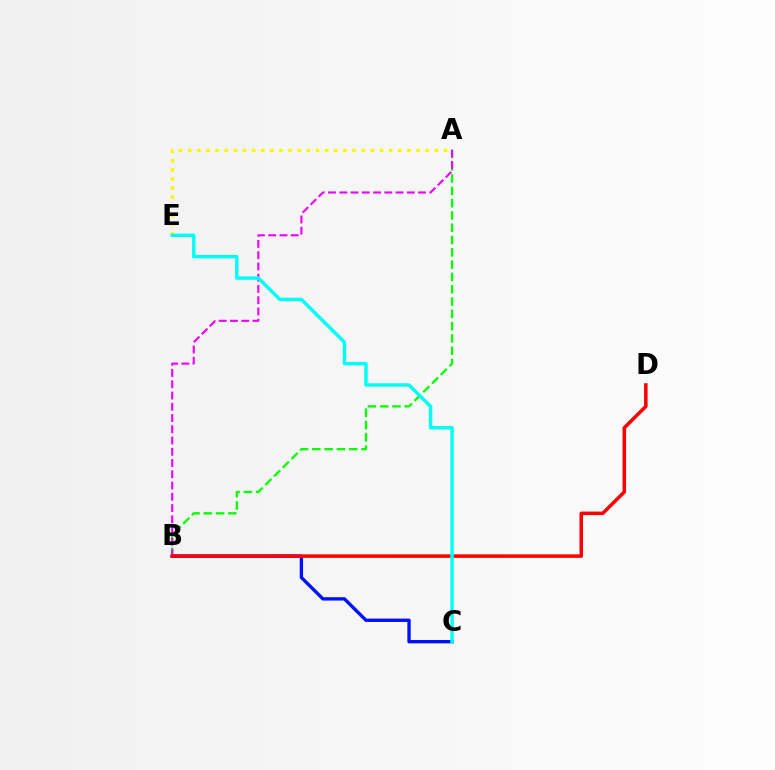{('B', 'C'): [{'color': '#0010ff', 'line_style': 'solid', 'thickness': 2.41}], ('A', 'B'): [{'color': '#08ff00', 'line_style': 'dashed', 'thickness': 1.67}, {'color': '#ee00ff', 'line_style': 'dashed', 'thickness': 1.53}], ('B', 'D'): [{'color': '#ff0000', 'line_style': 'solid', 'thickness': 2.53}], ('A', 'E'): [{'color': '#fcf500', 'line_style': 'dotted', 'thickness': 2.48}], ('C', 'E'): [{'color': '#00fff6', 'line_style': 'solid', 'thickness': 2.47}]}